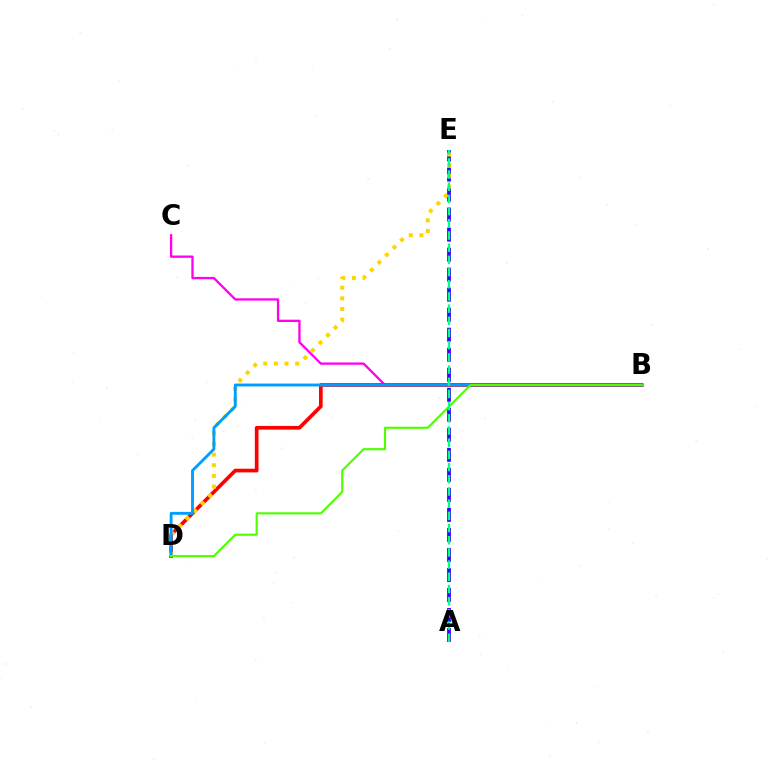{('B', 'C'): [{'color': '#ff00ed', 'line_style': 'solid', 'thickness': 1.66}], ('A', 'E'): [{'color': '#3700ff', 'line_style': 'dashed', 'thickness': 2.72}, {'color': '#00ff86', 'line_style': 'dashed', 'thickness': 1.66}], ('B', 'D'): [{'color': '#ff0000', 'line_style': 'solid', 'thickness': 2.66}, {'color': '#009eff', 'line_style': 'solid', 'thickness': 2.08}, {'color': '#4fff00', 'line_style': 'solid', 'thickness': 1.54}], ('D', 'E'): [{'color': '#ffd500', 'line_style': 'dotted', 'thickness': 2.9}]}